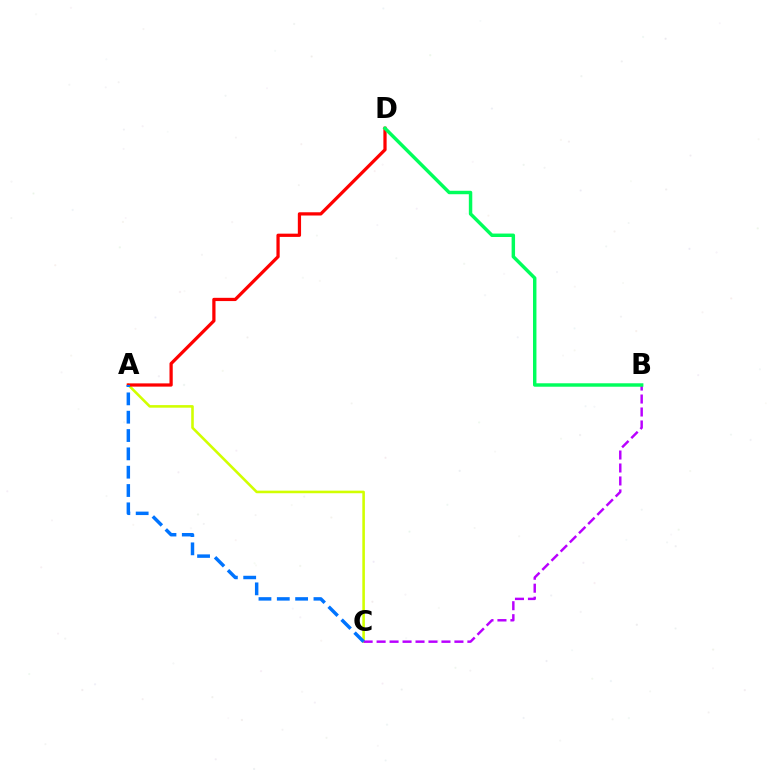{('A', 'C'): [{'color': '#d1ff00', 'line_style': 'solid', 'thickness': 1.86}, {'color': '#0074ff', 'line_style': 'dashed', 'thickness': 2.49}], ('B', 'C'): [{'color': '#b900ff', 'line_style': 'dashed', 'thickness': 1.76}], ('A', 'D'): [{'color': '#ff0000', 'line_style': 'solid', 'thickness': 2.33}], ('B', 'D'): [{'color': '#00ff5c', 'line_style': 'solid', 'thickness': 2.48}]}